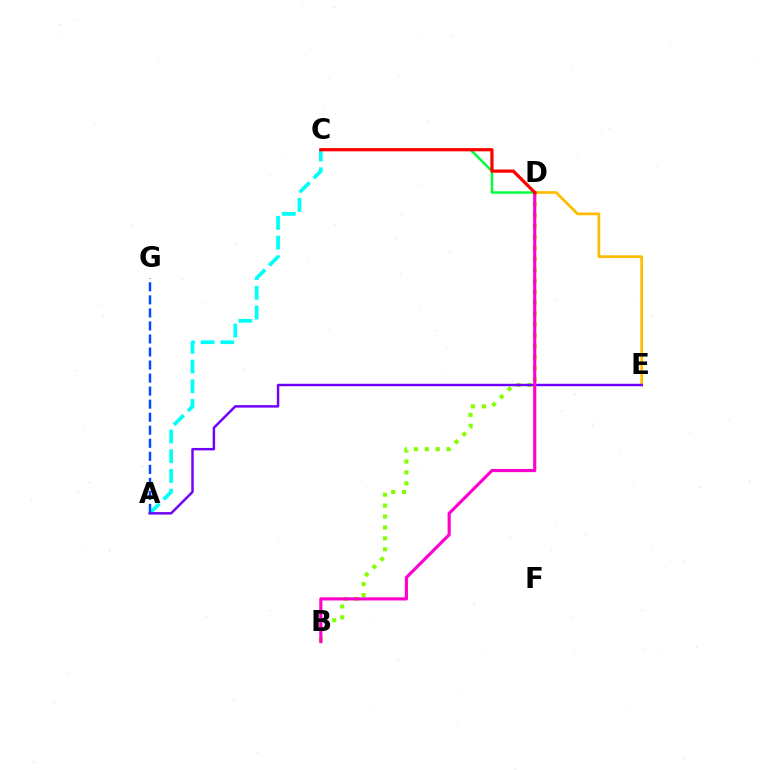{('A', 'C'): [{'color': '#00fff6', 'line_style': 'dashed', 'thickness': 2.68}], ('B', 'D'): [{'color': '#84ff00', 'line_style': 'dotted', 'thickness': 2.97}, {'color': '#ff00cf', 'line_style': 'solid', 'thickness': 2.26}], ('D', 'E'): [{'color': '#ffbd00', 'line_style': 'solid', 'thickness': 1.97}], ('C', 'D'): [{'color': '#00ff39', 'line_style': 'solid', 'thickness': 1.77}, {'color': '#ff0000', 'line_style': 'solid', 'thickness': 2.31}], ('A', 'E'): [{'color': '#7200ff', 'line_style': 'solid', 'thickness': 1.76}], ('A', 'G'): [{'color': '#004bff', 'line_style': 'dashed', 'thickness': 1.77}]}